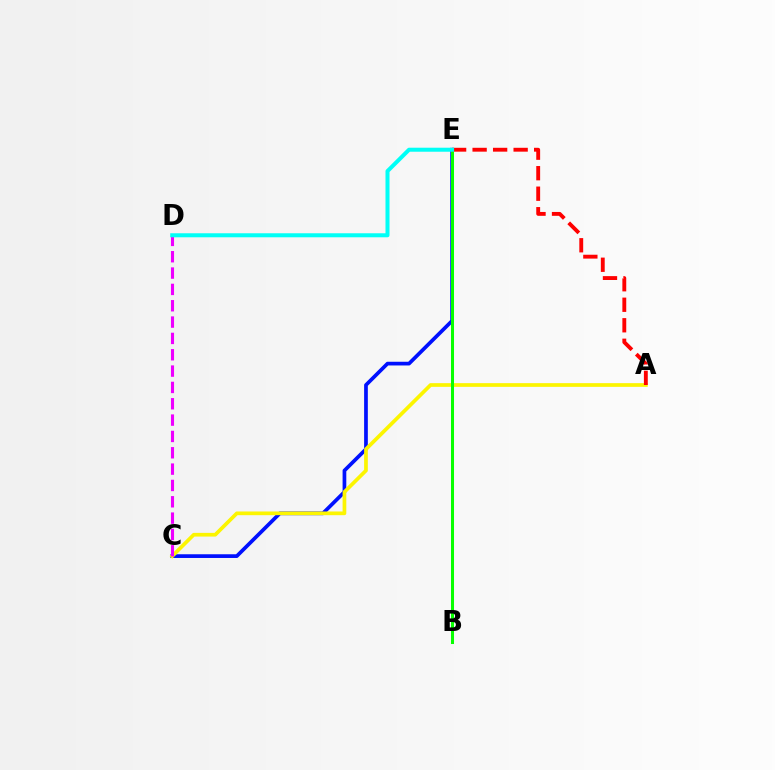{('C', 'E'): [{'color': '#0010ff', 'line_style': 'solid', 'thickness': 2.67}], ('A', 'C'): [{'color': '#fcf500', 'line_style': 'solid', 'thickness': 2.66}], ('C', 'D'): [{'color': '#ee00ff', 'line_style': 'dashed', 'thickness': 2.22}], ('B', 'E'): [{'color': '#08ff00', 'line_style': 'solid', 'thickness': 2.18}], ('A', 'E'): [{'color': '#ff0000', 'line_style': 'dashed', 'thickness': 2.79}], ('D', 'E'): [{'color': '#00fff6', 'line_style': 'solid', 'thickness': 2.89}]}